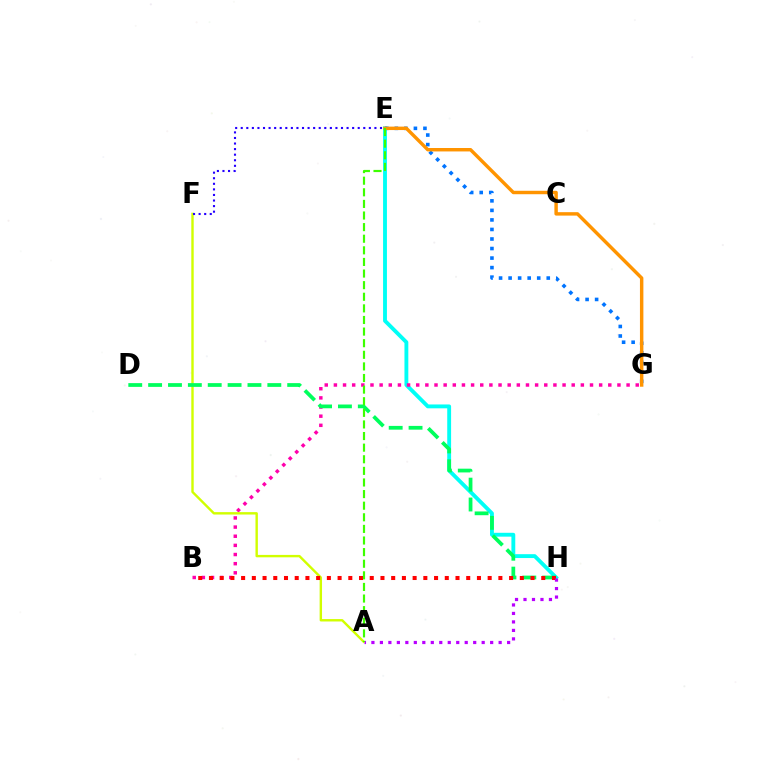{('E', 'H'): [{'color': '#00fff6', 'line_style': 'solid', 'thickness': 2.78}], ('E', 'G'): [{'color': '#0074ff', 'line_style': 'dotted', 'thickness': 2.59}, {'color': '#ff9400', 'line_style': 'solid', 'thickness': 2.47}], ('B', 'G'): [{'color': '#ff00ac', 'line_style': 'dotted', 'thickness': 2.49}], ('A', 'F'): [{'color': '#d1ff00', 'line_style': 'solid', 'thickness': 1.73}], ('D', 'H'): [{'color': '#00ff5c', 'line_style': 'dashed', 'thickness': 2.7}], ('B', 'H'): [{'color': '#ff0000', 'line_style': 'dotted', 'thickness': 2.91}], ('A', 'H'): [{'color': '#b900ff', 'line_style': 'dotted', 'thickness': 2.3}], ('A', 'E'): [{'color': '#3dff00', 'line_style': 'dashed', 'thickness': 1.58}], ('E', 'F'): [{'color': '#2500ff', 'line_style': 'dotted', 'thickness': 1.51}]}